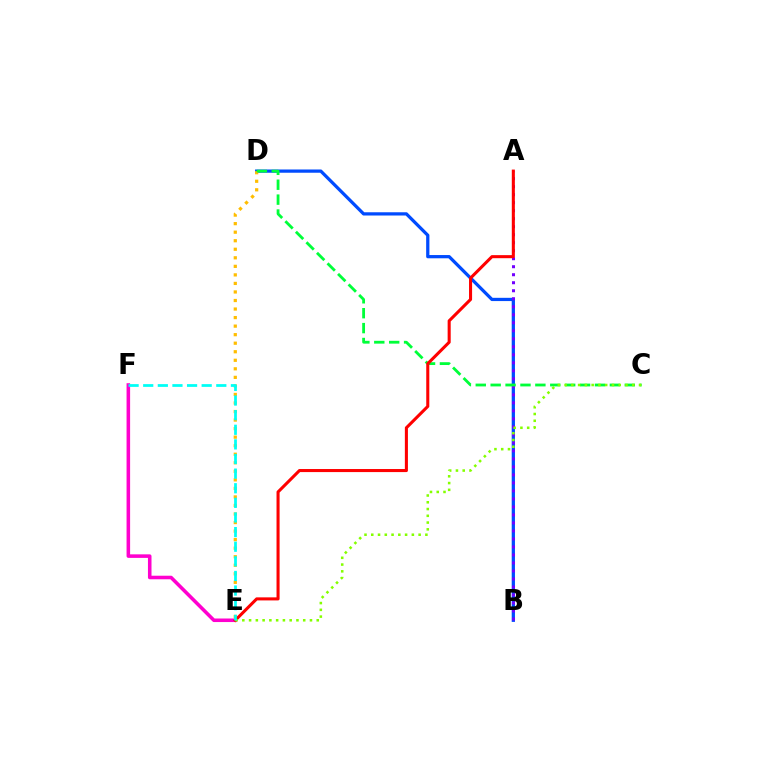{('E', 'F'): [{'color': '#ff00cf', 'line_style': 'solid', 'thickness': 2.56}, {'color': '#00fff6', 'line_style': 'dashed', 'thickness': 1.99}], ('B', 'D'): [{'color': '#004bff', 'line_style': 'solid', 'thickness': 2.34}], ('A', 'B'): [{'color': '#7200ff', 'line_style': 'dotted', 'thickness': 2.18}], ('D', 'E'): [{'color': '#ffbd00', 'line_style': 'dotted', 'thickness': 2.32}], ('C', 'D'): [{'color': '#00ff39', 'line_style': 'dashed', 'thickness': 2.02}], ('A', 'E'): [{'color': '#ff0000', 'line_style': 'solid', 'thickness': 2.2}], ('C', 'E'): [{'color': '#84ff00', 'line_style': 'dotted', 'thickness': 1.84}]}